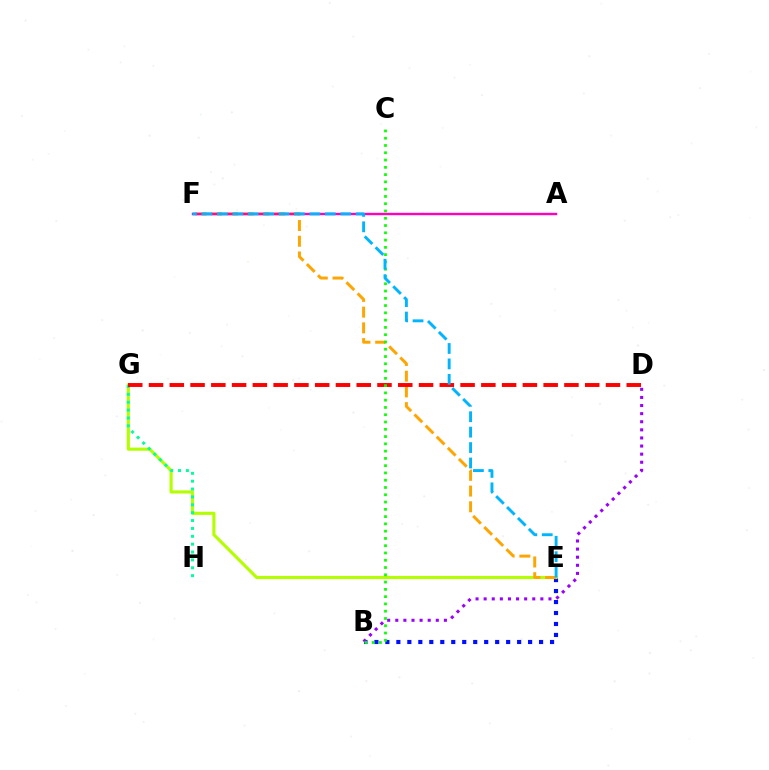{('B', 'E'): [{'color': '#0010ff', 'line_style': 'dotted', 'thickness': 2.98}], ('B', 'D'): [{'color': '#9b00ff', 'line_style': 'dotted', 'thickness': 2.2}], ('E', 'G'): [{'color': '#b3ff00', 'line_style': 'solid', 'thickness': 2.25}], ('E', 'F'): [{'color': '#ffa500', 'line_style': 'dashed', 'thickness': 2.14}, {'color': '#00b5ff', 'line_style': 'dashed', 'thickness': 2.09}], ('G', 'H'): [{'color': '#00ff9d', 'line_style': 'dotted', 'thickness': 2.14}], ('D', 'G'): [{'color': '#ff0000', 'line_style': 'dashed', 'thickness': 2.82}], ('A', 'F'): [{'color': '#ff00bd', 'line_style': 'solid', 'thickness': 1.73}], ('B', 'C'): [{'color': '#08ff00', 'line_style': 'dotted', 'thickness': 1.98}]}